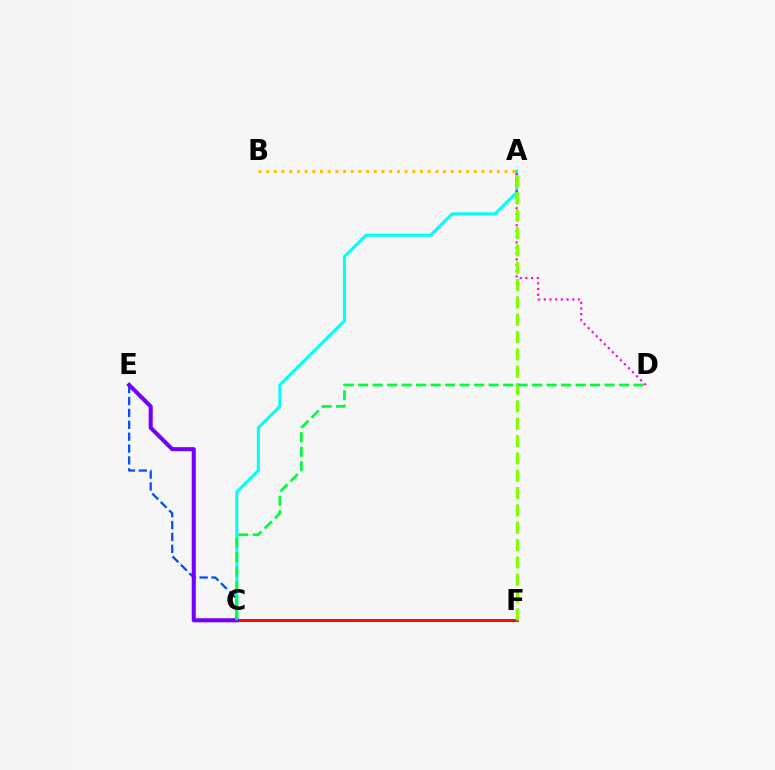{('A', 'C'): [{'color': '#00fff6', 'line_style': 'solid', 'thickness': 2.19}], ('A', 'D'): [{'color': '#ff00cf', 'line_style': 'dotted', 'thickness': 1.54}], ('C', 'E'): [{'color': '#004bff', 'line_style': 'dashed', 'thickness': 1.61}, {'color': '#7200ff', 'line_style': 'solid', 'thickness': 2.92}], ('A', 'B'): [{'color': '#ffbd00', 'line_style': 'dotted', 'thickness': 2.09}], ('C', 'F'): [{'color': '#ff0000', 'line_style': 'solid', 'thickness': 2.07}], ('A', 'F'): [{'color': '#84ff00', 'line_style': 'dashed', 'thickness': 2.35}], ('C', 'D'): [{'color': '#00ff39', 'line_style': 'dashed', 'thickness': 1.97}]}